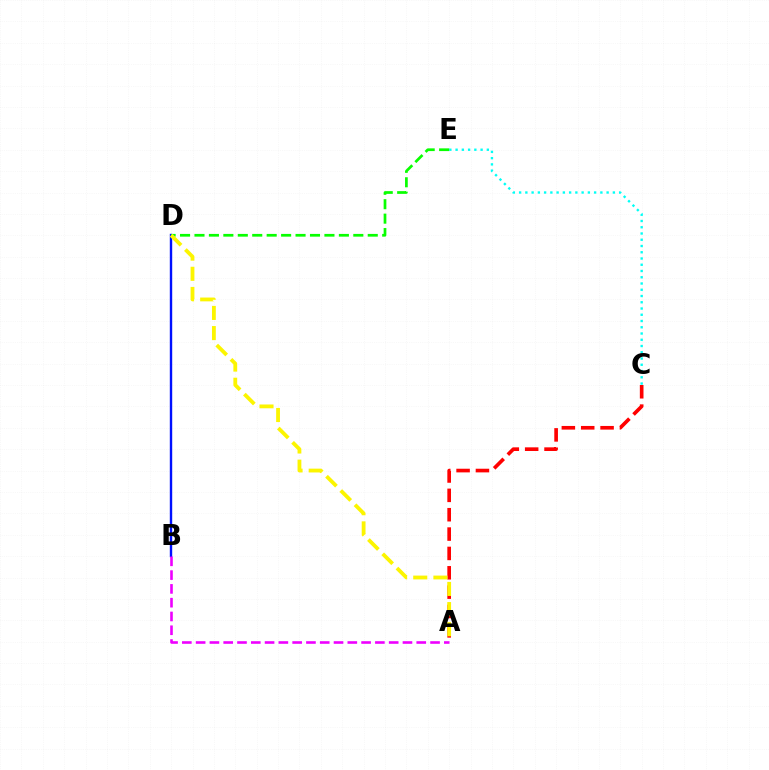{('B', 'D'): [{'color': '#0010ff', 'line_style': 'solid', 'thickness': 1.73}], ('A', 'B'): [{'color': '#ee00ff', 'line_style': 'dashed', 'thickness': 1.87}], ('A', 'C'): [{'color': '#ff0000', 'line_style': 'dashed', 'thickness': 2.63}], ('C', 'E'): [{'color': '#00fff6', 'line_style': 'dotted', 'thickness': 1.7}], ('D', 'E'): [{'color': '#08ff00', 'line_style': 'dashed', 'thickness': 1.96}], ('A', 'D'): [{'color': '#fcf500', 'line_style': 'dashed', 'thickness': 2.74}]}